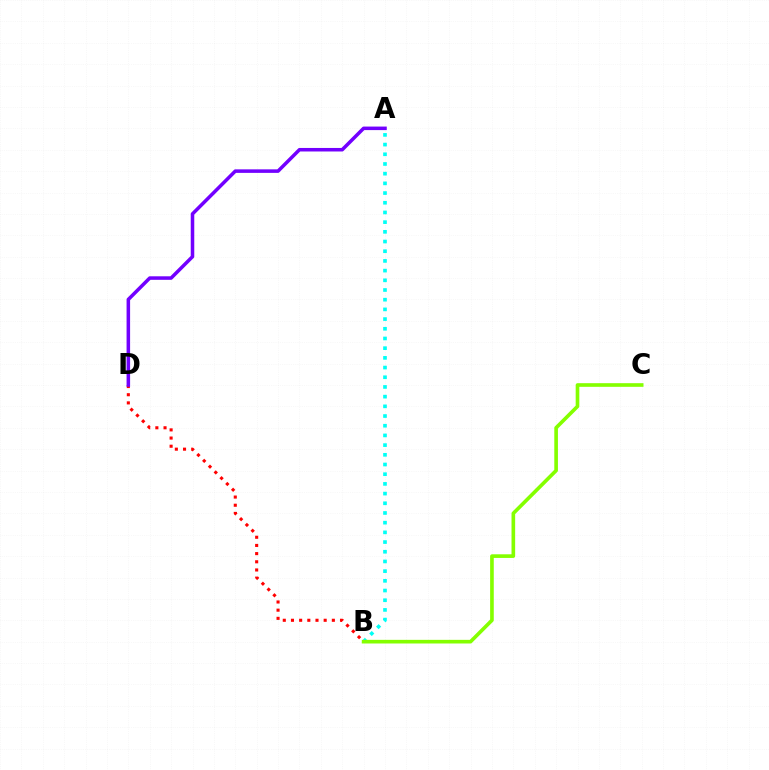{('A', 'B'): [{'color': '#00fff6', 'line_style': 'dotted', 'thickness': 2.63}], ('B', 'D'): [{'color': '#ff0000', 'line_style': 'dotted', 'thickness': 2.22}], ('B', 'C'): [{'color': '#84ff00', 'line_style': 'solid', 'thickness': 2.62}], ('A', 'D'): [{'color': '#7200ff', 'line_style': 'solid', 'thickness': 2.54}]}